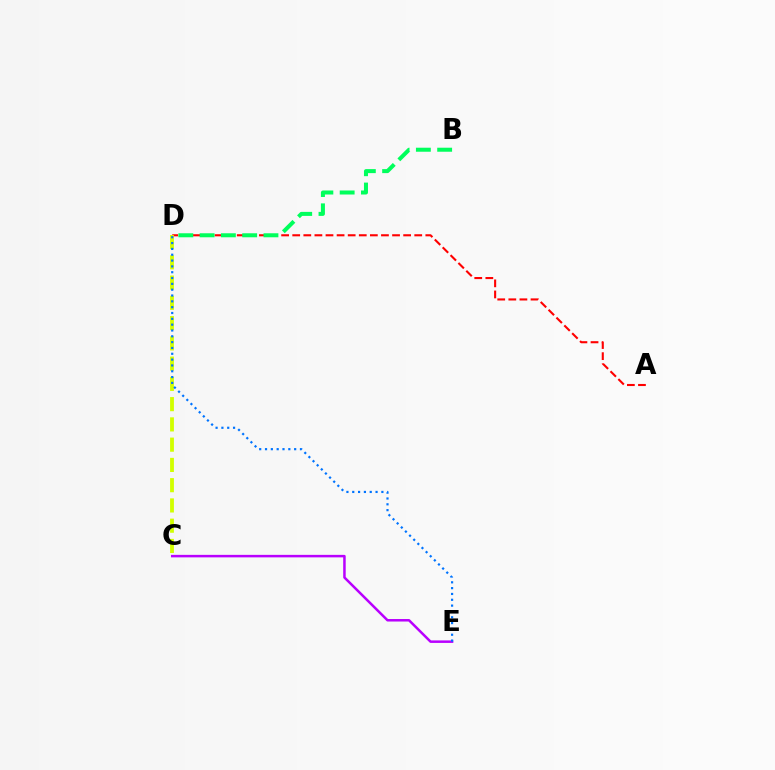{('A', 'D'): [{'color': '#ff0000', 'line_style': 'dashed', 'thickness': 1.51}], ('C', 'D'): [{'color': '#d1ff00', 'line_style': 'dashed', 'thickness': 2.75}], ('C', 'E'): [{'color': '#b900ff', 'line_style': 'solid', 'thickness': 1.8}], ('D', 'E'): [{'color': '#0074ff', 'line_style': 'dotted', 'thickness': 1.58}], ('B', 'D'): [{'color': '#00ff5c', 'line_style': 'dashed', 'thickness': 2.89}]}